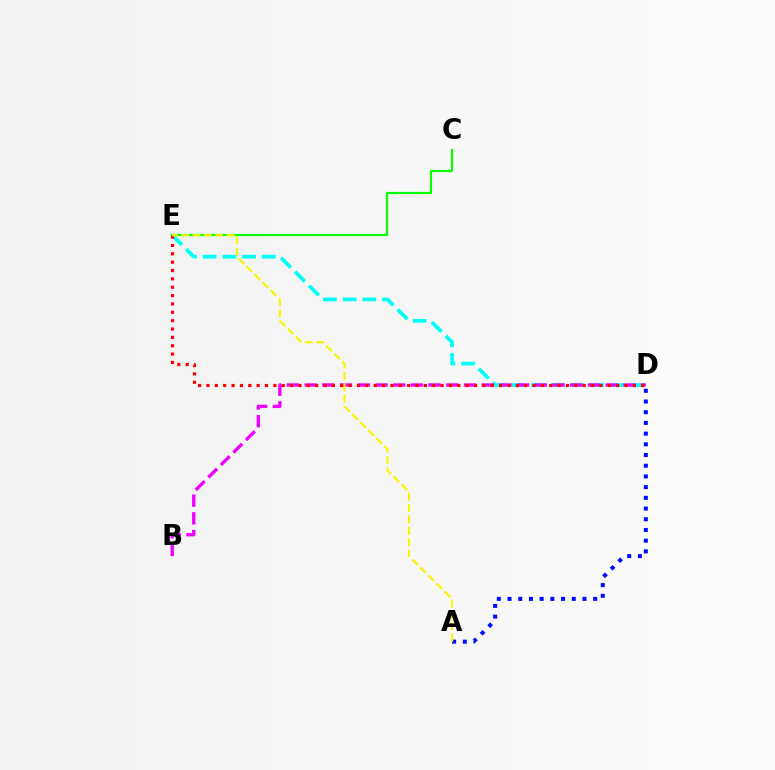{('D', 'E'): [{'color': '#00fff6', 'line_style': 'dashed', 'thickness': 2.68}, {'color': '#ff0000', 'line_style': 'dotted', 'thickness': 2.27}], ('A', 'D'): [{'color': '#0010ff', 'line_style': 'dotted', 'thickness': 2.91}], ('C', 'E'): [{'color': '#08ff00', 'line_style': 'solid', 'thickness': 1.57}], ('B', 'D'): [{'color': '#ee00ff', 'line_style': 'dashed', 'thickness': 2.41}], ('A', 'E'): [{'color': '#fcf500', 'line_style': 'dashed', 'thickness': 1.54}]}